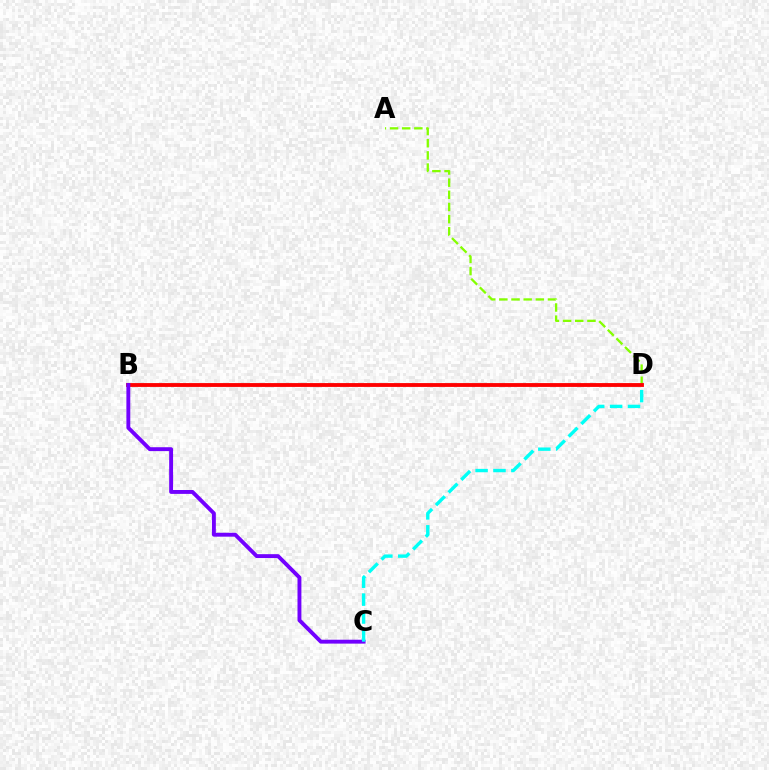{('A', 'D'): [{'color': '#84ff00', 'line_style': 'dashed', 'thickness': 1.65}], ('B', 'D'): [{'color': '#ff0000', 'line_style': 'solid', 'thickness': 2.76}], ('B', 'C'): [{'color': '#7200ff', 'line_style': 'solid', 'thickness': 2.8}], ('C', 'D'): [{'color': '#00fff6', 'line_style': 'dashed', 'thickness': 2.43}]}